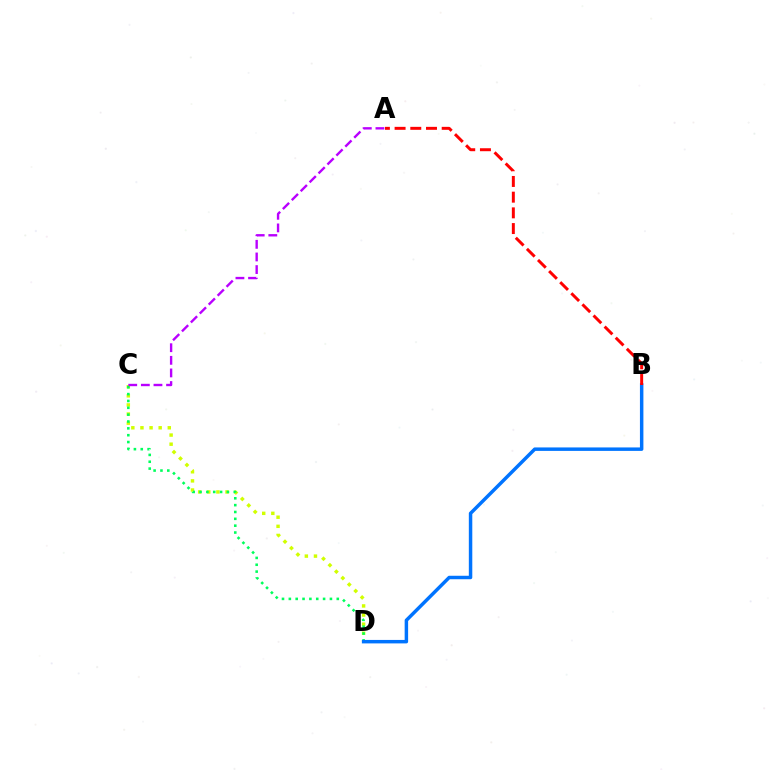{('C', 'D'): [{'color': '#d1ff00', 'line_style': 'dotted', 'thickness': 2.48}, {'color': '#00ff5c', 'line_style': 'dotted', 'thickness': 1.86}], ('B', 'D'): [{'color': '#0074ff', 'line_style': 'solid', 'thickness': 2.49}], ('A', 'B'): [{'color': '#ff0000', 'line_style': 'dashed', 'thickness': 2.13}], ('A', 'C'): [{'color': '#b900ff', 'line_style': 'dashed', 'thickness': 1.71}]}